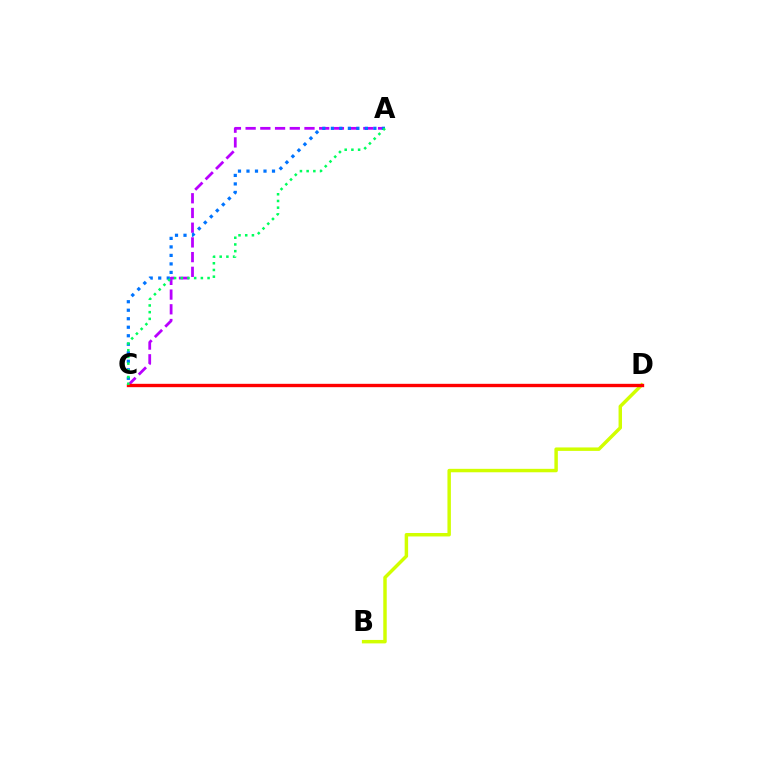{('B', 'D'): [{'color': '#d1ff00', 'line_style': 'solid', 'thickness': 2.49}], ('A', 'C'): [{'color': '#b900ff', 'line_style': 'dashed', 'thickness': 2.0}, {'color': '#0074ff', 'line_style': 'dotted', 'thickness': 2.31}, {'color': '#00ff5c', 'line_style': 'dotted', 'thickness': 1.82}], ('C', 'D'): [{'color': '#ff0000', 'line_style': 'solid', 'thickness': 2.42}]}